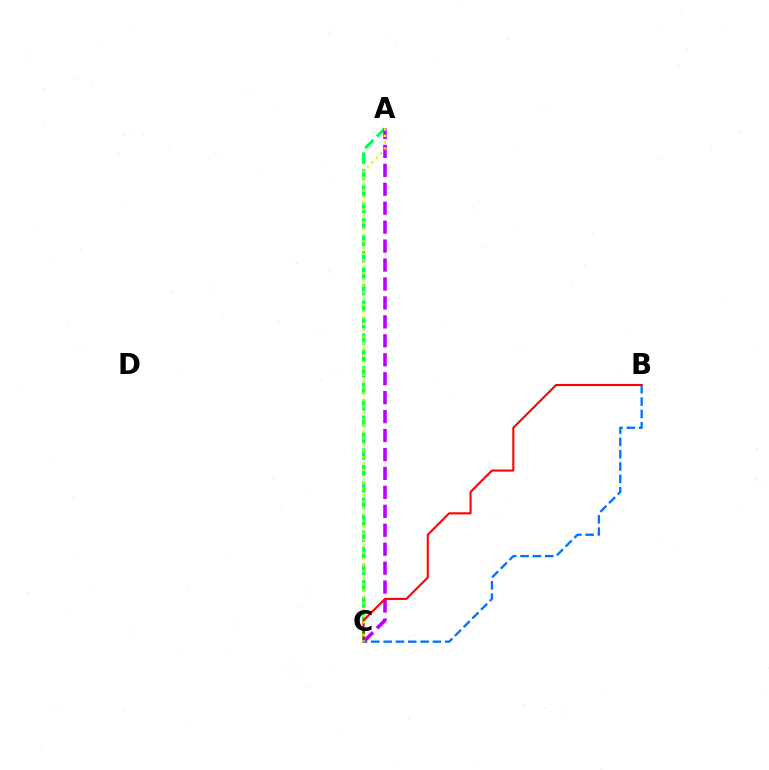{('A', 'C'): [{'color': '#00ff5c', 'line_style': 'dashed', 'thickness': 2.23}, {'color': '#b900ff', 'line_style': 'dashed', 'thickness': 2.57}, {'color': '#d1ff00', 'line_style': 'dotted', 'thickness': 1.73}], ('B', 'C'): [{'color': '#0074ff', 'line_style': 'dashed', 'thickness': 1.67}, {'color': '#ff0000', 'line_style': 'solid', 'thickness': 1.51}]}